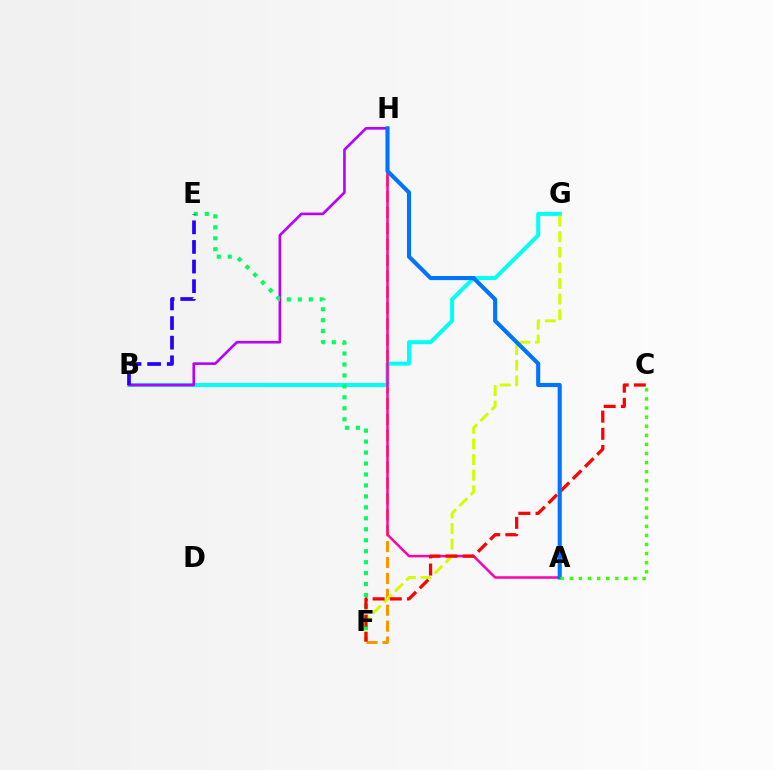{('F', 'H'): [{'color': '#ff9400', 'line_style': 'dashed', 'thickness': 2.16}], ('B', 'G'): [{'color': '#00fff6', 'line_style': 'solid', 'thickness': 2.88}], ('B', 'H'): [{'color': '#b900ff', 'line_style': 'solid', 'thickness': 1.89}], ('E', 'F'): [{'color': '#00ff5c', 'line_style': 'dotted', 'thickness': 2.98}], ('A', 'H'): [{'color': '#ff00ac', 'line_style': 'solid', 'thickness': 1.78}, {'color': '#0074ff', 'line_style': 'solid', 'thickness': 2.96}], ('F', 'G'): [{'color': '#d1ff00', 'line_style': 'dashed', 'thickness': 2.12}], ('C', 'F'): [{'color': '#ff0000', 'line_style': 'dashed', 'thickness': 2.33}], ('B', 'E'): [{'color': '#2500ff', 'line_style': 'dashed', 'thickness': 2.67}], ('A', 'C'): [{'color': '#3dff00', 'line_style': 'dotted', 'thickness': 2.47}]}